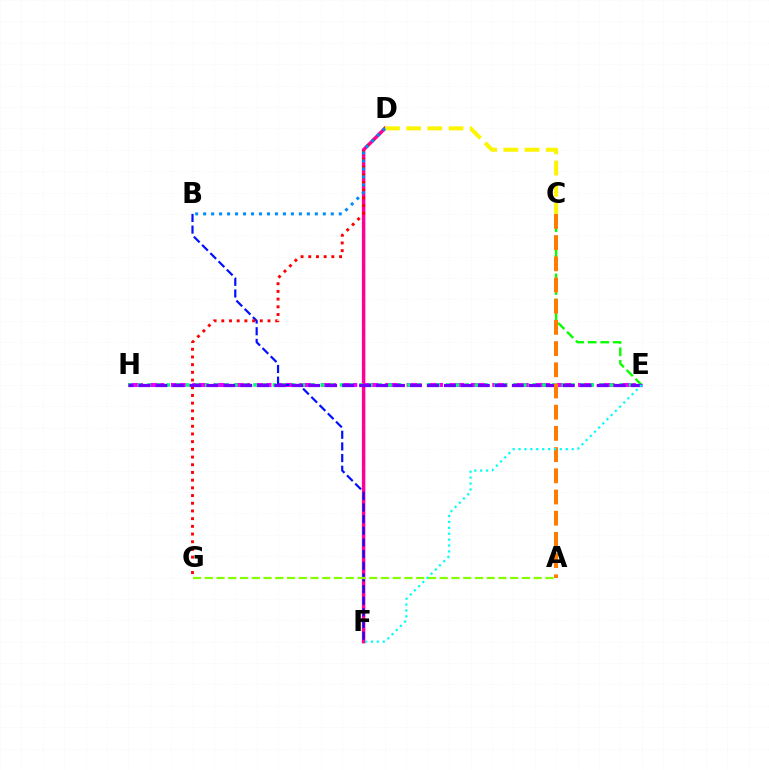{('D', 'F'): [{'color': '#ff0094', 'line_style': 'solid', 'thickness': 2.5}], ('E', 'H'): [{'color': '#ee00ff', 'line_style': 'dashed', 'thickness': 2.91}, {'color': '#00ff74', 'line_style': 'dotted', 'thickness': 2.62}, {'color': '#7200ff', 'line_style': 'dashed', 'thickness': 2.31}], ('B', 'F'): [{'color': '#0010ff', 'line_style': 'dashed', 'thickness': 1.58}], ('D', 'G'): [{'color': '#ff0000', 'line_style': 'dotted', 'thickness': 2.09}], ('C', 'D'): [{'color': '#fcf500', 'line_style': 'dashed', 'thickness': 2.88}], ('C', 'E'): [{'color': '#08ff00', 'line_style': 'dashed', 'thickness': 1.71}], ('A', 'G'): [{'color': '#84ff00', 'line_style': 'dashed', 'thickness': 1.6}], ('A', 'C'): [{'color': '#ff7c00', 'line_style': 'dashed', 'thickness': 2.88}], ('E', 'F'): [{'color': '#00fff6', 'line_style': 'dotted', 'thickness': 1.6}], ('B', 'D'): [{'color': '#008cff', 'line_style': 'dotted', 'thickness': 2.17}]}